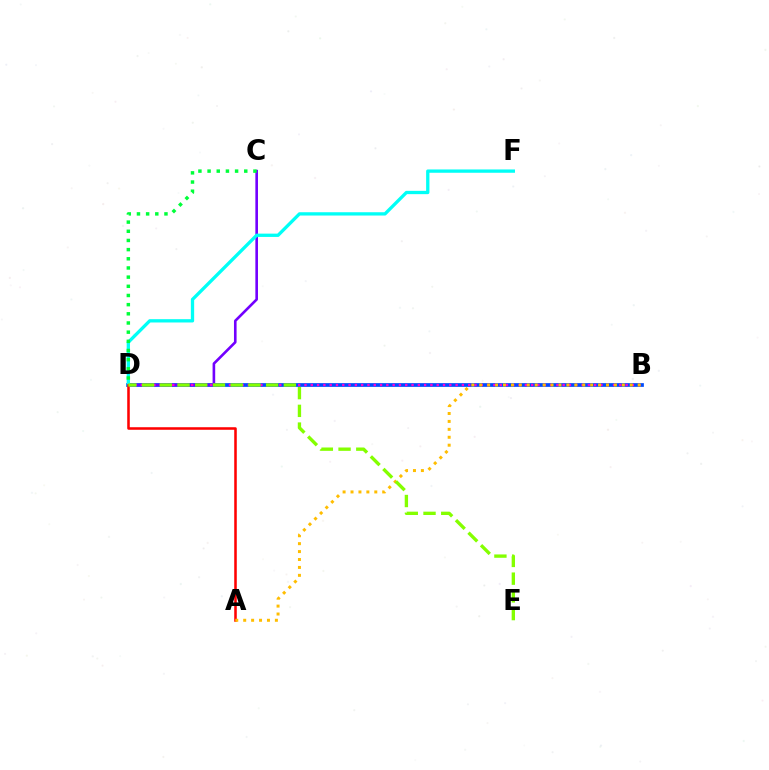{('B', 'D'): [{'color': '#004bff', 'line_style': 'solid', 'thickness': 2.68}, {'color': '#ff00cf', 'line_style': 'dotted', 'thickness': 1.71}], ('C', 'D'): [{'color': '#7200ff', 'line_style': 'solid', 'thickness': 1.88}, {'color': '#00ff39', 'line_style': 'dotted', 'thickness': 2.49}], ('D', 'F'): [{'color': '#00fff6', 'line_style': 'solid', 'thickness': 2.38}], ('A', 'D'): [{'color': '#ff0000', 'line_style': 'solid', 'thickness': 1.84}], ('A', 'B'): [{'color': '#ffbd00', 'line_style': 'dotted', 'thickness': 2.15}], ('D', 'E'): [{'color': '#84ff00', 'line_style': 'dashed', 'thickness': 2.41}]}